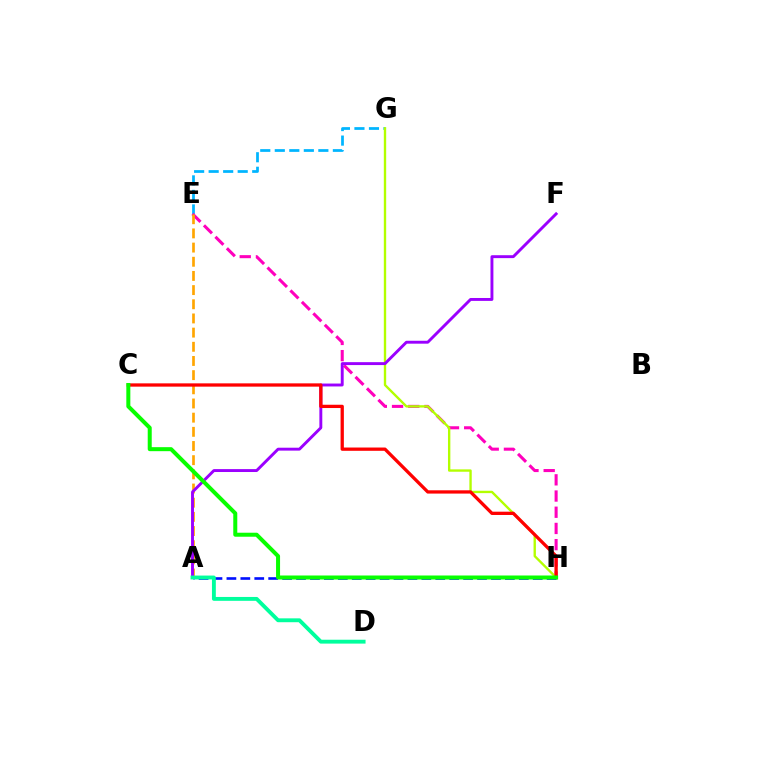{('A', 'H'): [{'color': '#0010ff', 'line_style': 'dashed', 'thickness': 1.89}], ('E', 'G'): [{'color': '#00b5ff', 'line_style': 'dashed', 'thickness': 1.97}], ('E', 'H'): [{'color': '#ff00bd', 'line_style': 'dashed', 'thickness': 2.2}], ('A', 'E'): [{'color': '#ffa500', 'line_style': 'dashed', 'thickness': 1.93}], ('G', 'H'): [{'color': '#b3ff00', 'line_style': 'solid', 'thickness': 1.71}], ('A', 'F'): [{'color': '#9b00ff', 'line_style': 'solid', 'thickness': 2.09}], ('A', 'D'): [{'color': '#00ff9d', 'line_style': 'solid', 'thickness': 2.79}], ('C', 'H'): [{'color': '#ff0000', 'line_style': 'solid', 'thickness': 2.37}, {'color': '#08ff00', 'line_style': 'solid', 'thickness': 2.88}]}